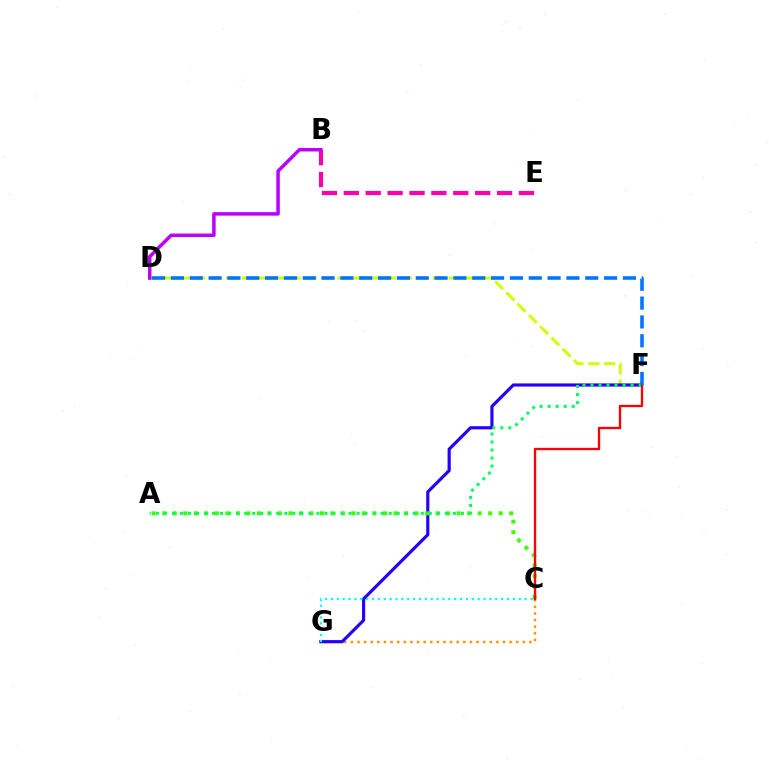{('C', 'G'): [{'color': '#ff9400', 'line_style': 'dotted', 'thickness': 1.8}, {'color': '#00fff6', 'line_style': 'dotted', 'thickness': 1.59}], ('D', 'F'): [{'color': '#d1ff00', 'line_style': 'dashed', 'thickness': 2.16}, {'color': '#0074ff', 'line_style': 'dashed', 'thickness': 2.56}], ('B', 'E'): [{'color': '#ff00ac', 'line_style': 'dashed', 'thickness': 2.97}], ('F', 'G'): [{'color': '#2500ff', 'line_style': 'solid', 'thickness': 2.27}], ('A', 'C'): [{'color': '#3dff00', 'line_style': 'dotted', 'thickness': 2.86}], ('B', 'D'): [{'color': '#b900ff', 'line_style': 'solid', 'thickness': 2.51}], ('A', 'F'): [{'color': '#00ff5c', 'line_style': 'dotted', 'thickness': 2.18}], ('C', 'F'): [{'color': '#ff0000', 'line_style': 'solid', 'thickness': 1.67}]}